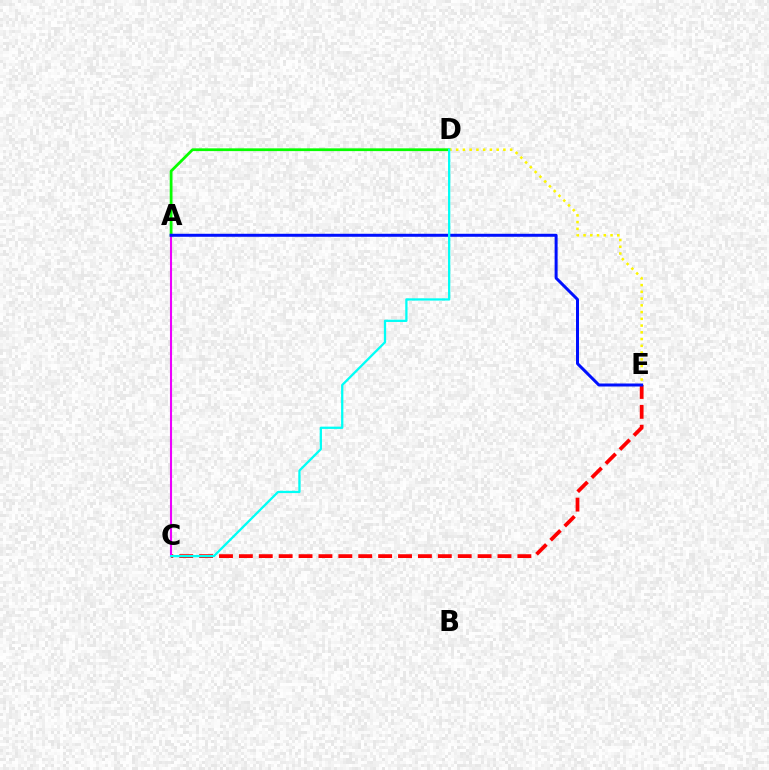{('C', 'E'): [{'color': '#ff0000', 'line_style': 'dashed', 'thickness': 2.7}], ('A', 'D'): [{'color': '#08ff00', 'line_style': 'solid', 'thickness': 1.99}], ('A', 'C'): [{'color': '#ee00ff', 'line_style': 'solid', 'thickness': 1.51}], ('A', 'E'): [{'color': '#0010ff', 'line_style': 'solid', 'thickness': 2.15}], ('D', 'E'): [{'color': '#fcf500', 'line_style': 'dotted', 'thickness': 1.83}], ('C', 'D'): [{'color': '#00fff6', 'line_style': 'solid', 'thickness': 1.64}]}